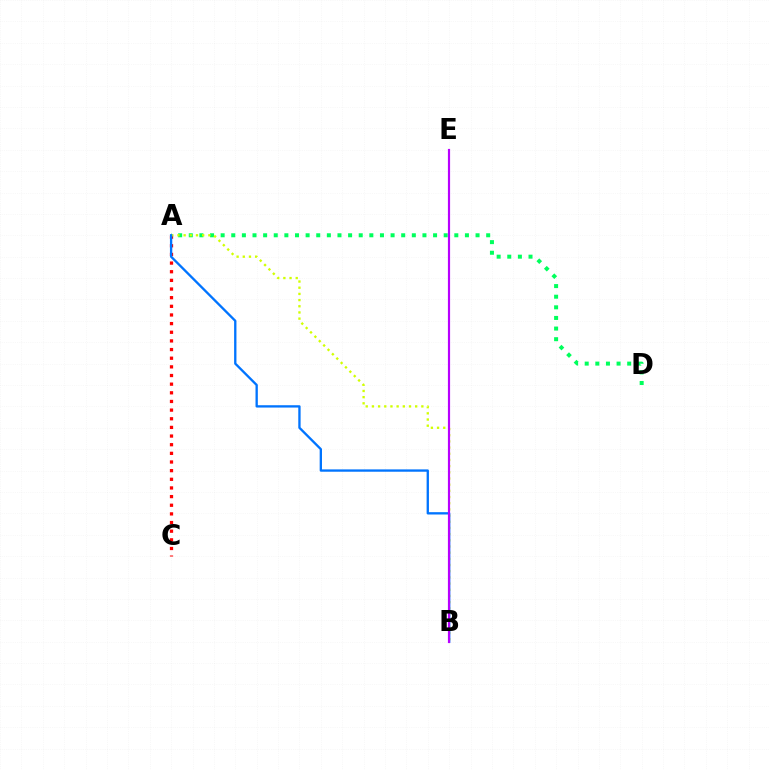{('A', 'C'): [{'color': '#ff0000', 'line_style': 'dotted', 'thickness': 2.35}], ('A', 'D'): [{'color': '#00ff5c', 'line_style': 'dotted', 'thickness': 2.89}], ('A', 'B'): [{'color': '#d1ff00', 'line_style': 'dotted', 'thickness': 1.68}, {'color': '#0074ff', 'line_style': 'solid', 'thickness': 1.68}], ('B', 'E'): [{'color': '#b900ff', 'line_style': 'solid', 'thickness': 1.57}]}